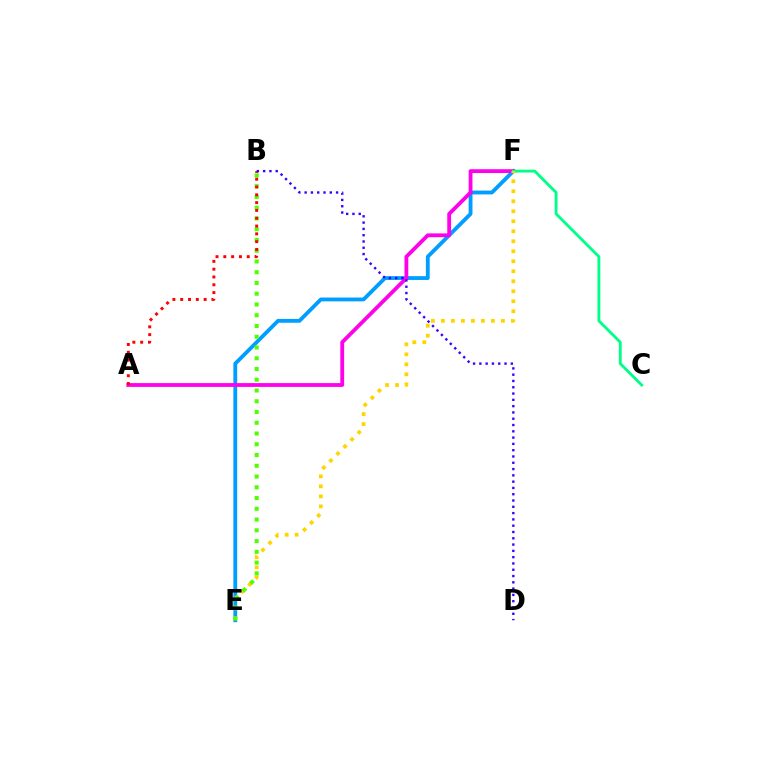{('E', 'F'): [{'color': '#009eff', 'line_style': 'solid', 'thickness': 2.75}, {'color': '#ffd500', 'line_style': 'dotted', 'thickness': 2.72}], ('A', 'F'): [{'color': '#ff00ed', 'line_style': 'solid', 'thickness': 2.74}], ('C', 'F'): [{'color': '#00ff86', 'line_style': 'solid', 'thickness': 2.04}], ('B', 'E'): [{'color': '#4fff00', 'line_style': 'dotted', 'thickness': 2.92}], ('A', 'B'): [{'color': '#ff0000', 'line_style': 'dotted', 'thickness': 2.12}], ('B', 'D'): [{'color': '#3700ff', 'line_style': 'dotted', 'thickness': 1.71}]}